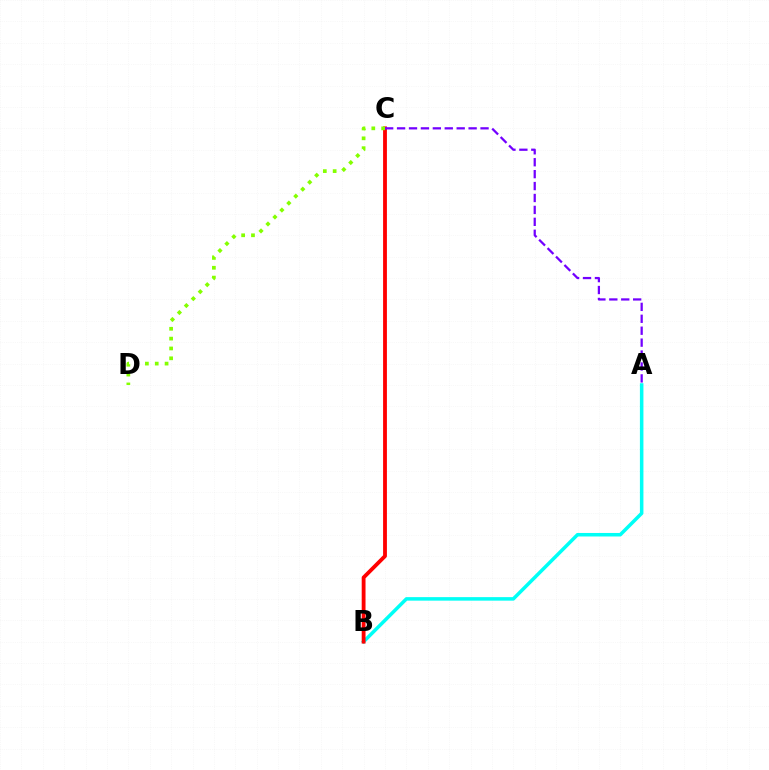{('A', 'B'): [{'color': '#00fff6', 'line_style': 'solid', 'thickness': 2.53}], ('B', 'C'): [{'color': '#ff0000', 'line_style': 'solid', 'thickness': 2.75}], ('C', 'D'): [{'color': '#84ff00', 'line_style': 'dotted', 'thickness': 2.67}], ('A', 'C'): [{'color': '#7200ff', 'line_style': 'dashed', 'thickness': 1.62}]}